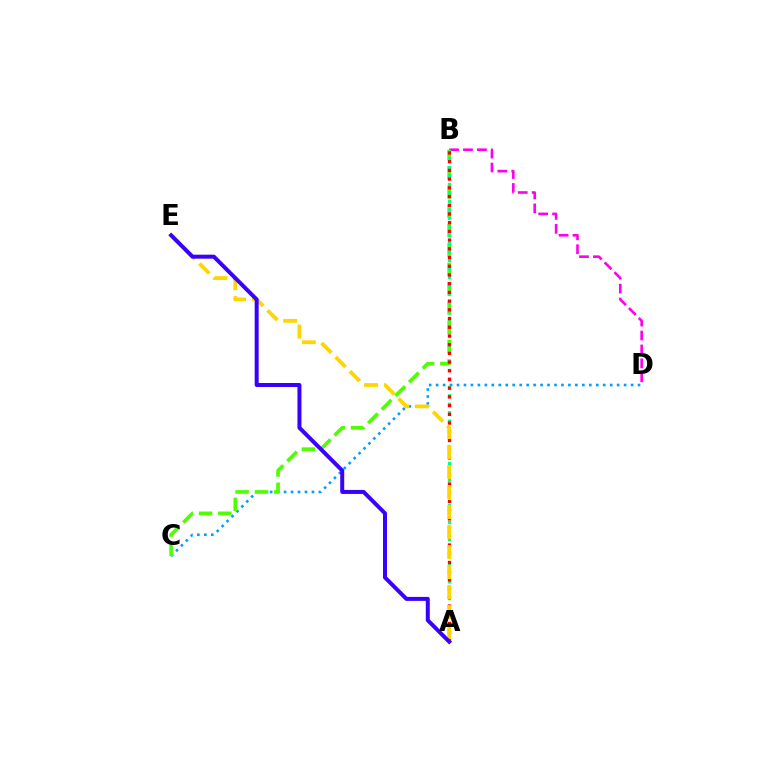{('B', 'D'): [{'color': '#ff00ed', 'line_style': 'dashed', 'thickness': 1.89}], ('C', 'D'): [{'color': '#009eff', 'line_style': 'dotted', 'thickness': 1.89}], ('B', 'C'): [{'color': '#4fff00', 'line_style': 'dashed', 'thickness': 2.62}], ('A', 'B'): [{'color': '#00ff86', 'line_style': 'dotted', 'thickness': 2.3}, {'color': '#ff0000', 'line_style': 'dotted', 'thickness': 2.37}], ('A', 'E'): [{'color': '#ffd500', 'line_style': 'dashed', 'thickness': 2.72}, {'color': '#3700ff', 'line_style': 'solid', 'thickness': 2.87}]}